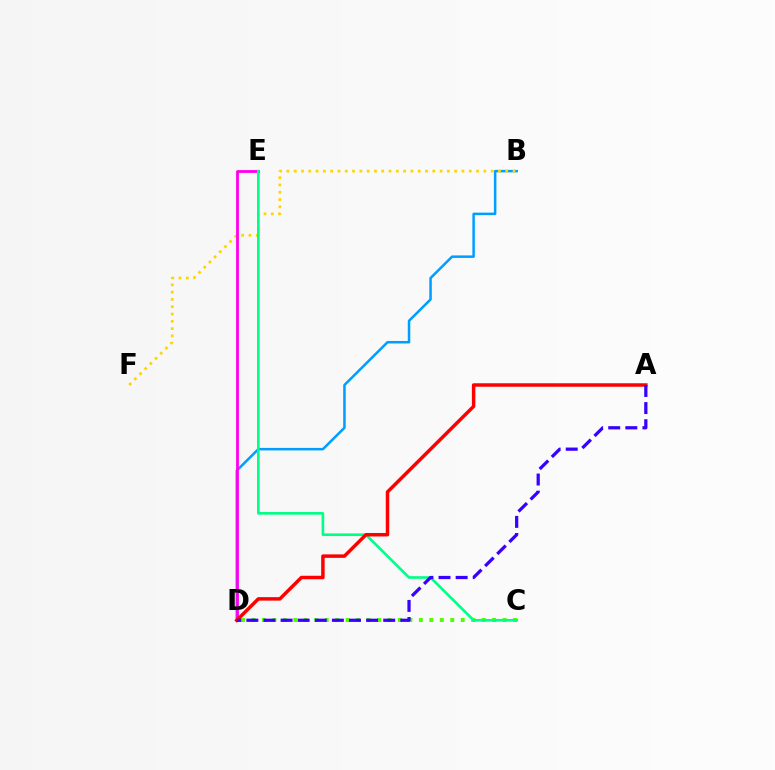{('B', 'D'): [{'color': '#009eff', 'line_style': 'solid', 'thickness': 1.81}], ('B', 'F'): [{'color': '#ffd500', 'line_style': 'dotted', 'thickness': 1.98}], ('C', 'D'): [{'color': '#4fff00', 'line_style': 'dotted', 'thickness': 2.84}], ('D', 'E'): [{'color': '#ff00ed', 'line_style': 'solid', 'thickness': 2.03}], ('C', 'E'): [{'color': '#00ff86', 'line_style': 'solid', 'thickness': 1.89}], ('A', 'D'): [{'color': '#ff0000', 'line_style': 'solid', 'thickness': 2.51}, {'color': '#3700ff', 'line_style': 'dashed', 'thickness': 2.32}]}